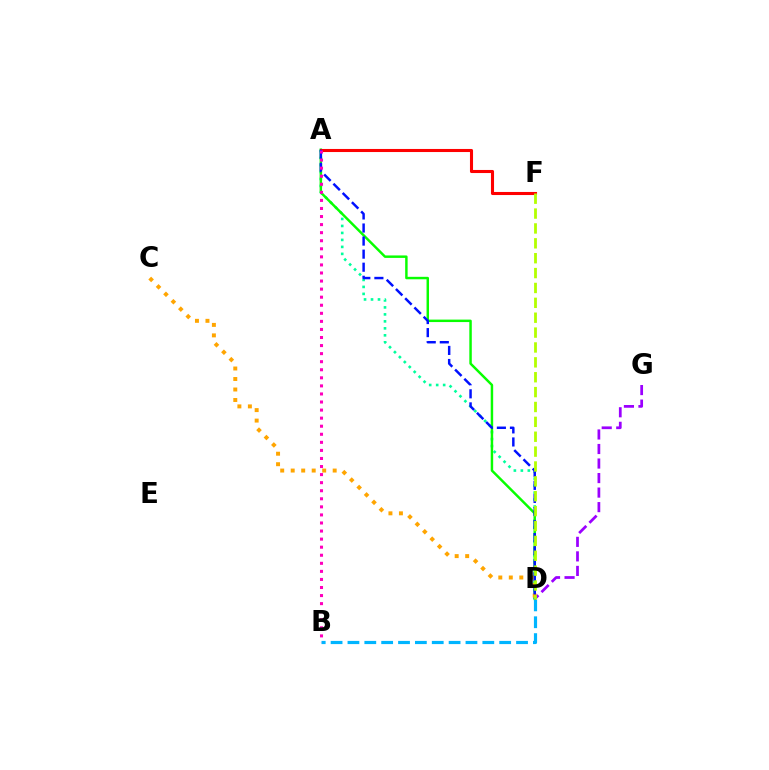{('A', 'D'): [{'color': '#00ff9d', 'line_style': 'dotted', 'thickness': 1.9}, {'color': '#08ff00', 'line_style': 'solid', 'thickness': 1.77}, {'color': '#0010ff', 'line_style': 'dashed', 'thickness': 1.77}], ('B', 'D'): [{'color': '#00b5ff', 'line_style': 'dashed', 'thickness': 2.29}], ('A', 'F'): [{'color': '#ff0000', 'line_style': 'solid', 'thickness': 2.22}], ('C', 'D'): [{'color': '#ffa500', 'line_style': 'dotted', 'thickness': 2.85}], ('D', 'G'): [{'color': '#9b00ff', 'line_style': 'dashed', 'thickness': 1.97}], ('D', 'F'): [{'color': '#b3ff00', 'line_style': 'dashed', 'thickness': 2.02}], ('A', 'B'): [{'color': '#ff00bd', 'line_style': 'dotted', 'thickness': 2.19}]}